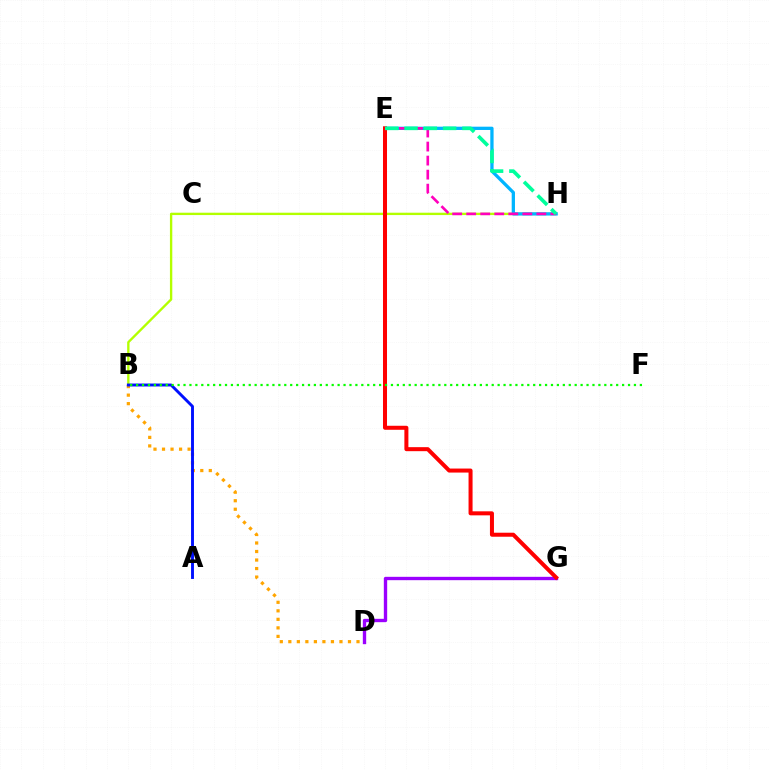{('B', 'H'): [{'color': '#b3ff00', 'line_style': 'solid', 'thickness': 1.69}], ('E', 'H'): [{'color': '#00b5ff', 'line_style': 'solid', 'thickness': 2.37}, {'color': '#ff00bd', 'line_style': 'dashed', 'thickness': 1.91}, {'color': '#00ff9d', 'line_style': 'dashed', 'thickness': 2.62}], ('D', 'G'): [{'color': '#9b00ff', 'line_style': 'solid', 'thickness': 2.41}], ('B', 'D'): [{'color': '#ffa500', 'line_style': 'dotted', 'thickness': 2.32}], ('A', 'B'): [{'color': '#0010ff', 'line_style': 'solid', 'thickness': 2.09}], ('E', 'G'): [{'color': '#ff0000', 'line_style': 'solid', 'thickness': 2.89}], ('B', 'F'): [{'color': '#08ff00', 'line_style': 'dotted', 'thickness': 1.61}]}